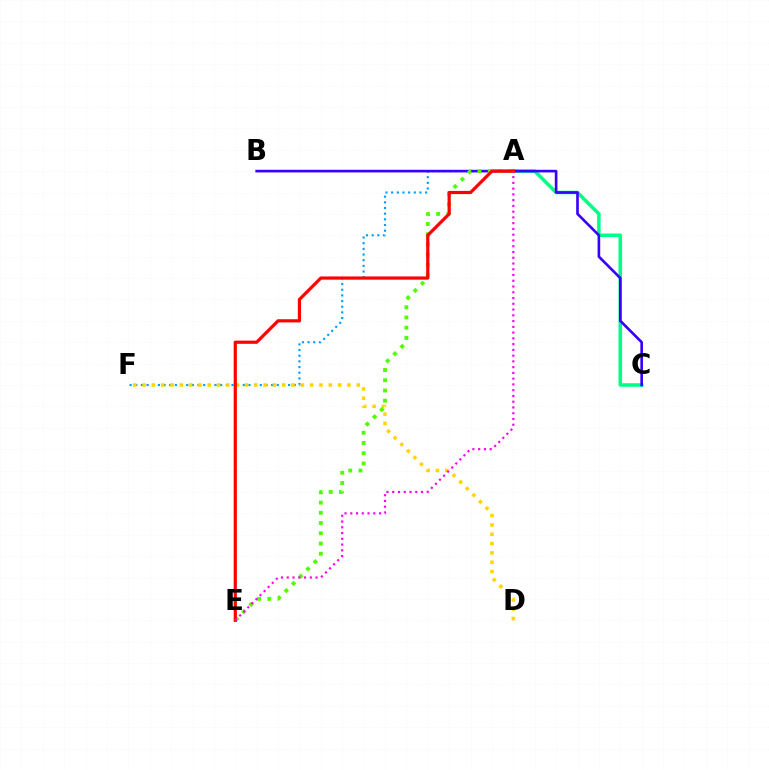{('A', 'C'): [{'color': '#00ff86', 'line_style': 'solid', 'thickness': 2.55}], ('A', 'F'): [{'color': '#009eff', 'line_style': 'dotted', 'thickness': 1.54}], ('B', 'C'): [{'color': '#3700ff', 'line_style': 'solid', 'thickness': 1.9}], ('D', 'F'): [{'color': '#ffd500', 'line_style': 'dotted', 'thickness': 2.53}], ('A', 'E'): [{'color': '#4fff00', 'line_style': 'dotted', 'thickness': 2.78}, {'color': '#ff0000', 'line_style': 'solid', 'thickness': 2.31}, {'color': '#ff00ed', 'line_style': 'dotted', 'thickness': 1.56}]}